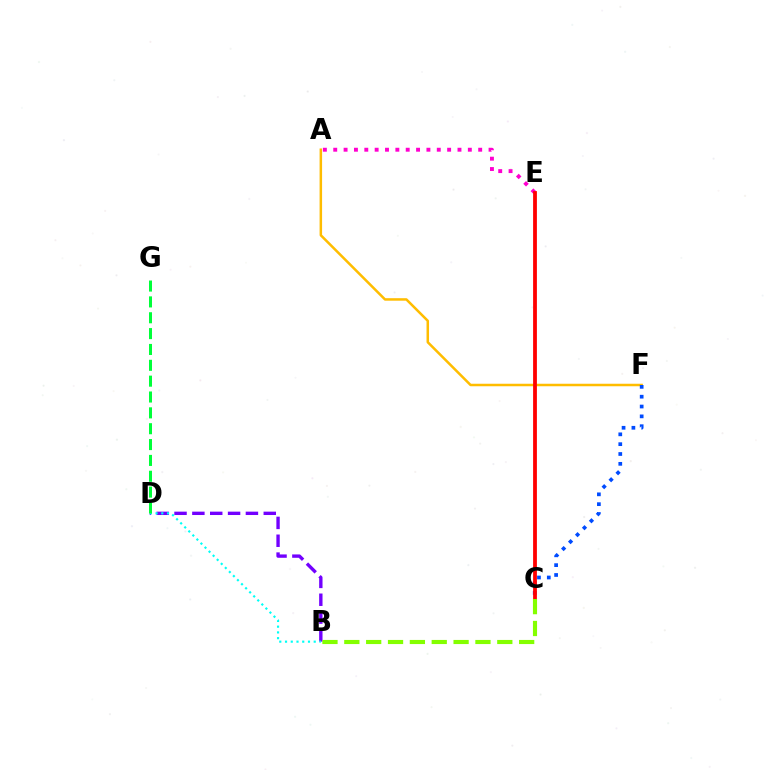{('A', 'F'): [{'color': '#ffbd00', 'line_style': 'solid', 'thickness': 1.8}], ('B', 'D'): [{'color': '#7200ff', 'line_style': 'dashed', 'thickness': 2.42}, {'color': '#00fff6', 'line_style': 'dotted', 'thickness': 1.56}], ('D', 'G'): [{'color': '#00ff39', 'line_style': 'dashed', 'thickness': 2.15}], ('A', 'E'): [{'color': '#ff00cf', 'line_style': 'dotted', 'thickness': 2.81}], ('C', 'F'): [{'color': '#004bff', 'line_style': 'dotted', 'thickness': 2.67}], ('C', 'E'): [{'color': '#ff0000', 'line_style': 'solid', 'thickness': 2.73}], ('B', 'C'): [{'color': '#84ff00', 'line_style': 'dashed', 'thickness': 2.97}]}